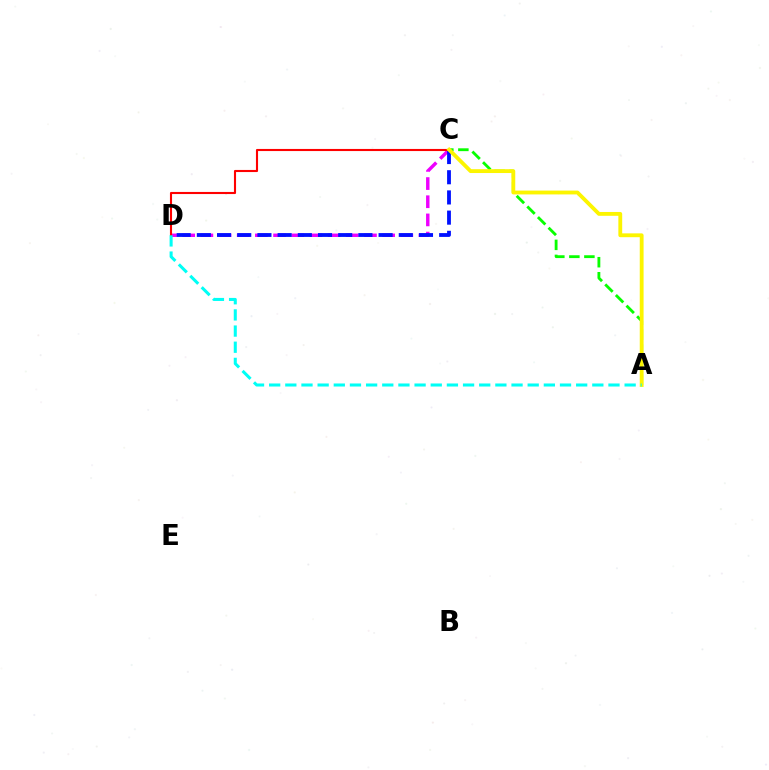{('C', 'D'): [{'color': '#ee00ff', 'line_style': 'dashed', 'thickness': 2.47}, {'color': '#0010ff', 'line_style': 'dashed', 'thickness': 2.74}, {'color': '#ff0000', 'line_style': 'solid', 'thickness': 1.52}], ('A', 'C'): [{'color': '#08ff00', 'line_style': 'dashed', 'thickness': 2.04}, {'color': '#fcf500', 'line_style': 'solid', 'thickness': 2.76}], ('A', 'D'): [{'color': '#00fff6', 'line_style': 'dashed', 'thickness': 2.2}]}